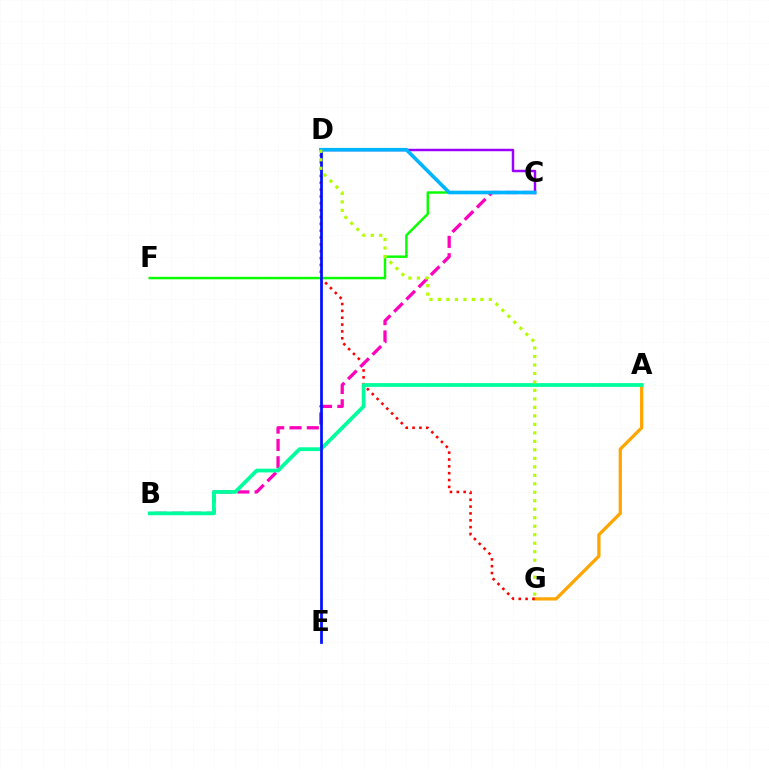{('A', 'G'): [{'color': '#ffa500', 'line_style': 'solid', 'thickness': 2.34}], ('D', 'G'): [{'color': '#ff0000', 'line_style': 'dotted', 'thickness': 1.86}, {'color': '#b3ff00', 'line_style': 'dotted', 'thickness': 2.31}], ('C', 'F'): [{'color': '#08ff00', 'line_style': 'solid', 'thickness': 1.76}], ('B', 'C'): [{'color': '#ff00bd', 'line_style': 'dashed', 'thickness': 2.35}], ('A', 'B'): [{'color': '#00ff9d', 'line_style': 'solid', 'thickness': 2.71}], ('D', 'E'): [{'color': '#0010ff', 'line_style': 'solid', 'thickness': 1.97}], ('C', 'D'): [{'color': '#9b00ff', 'line_style': 'solid', 'thickness': 1.77}, {'color': '#00b5ff', 'line_style': 'solid', 'thickness': 2.61}]}